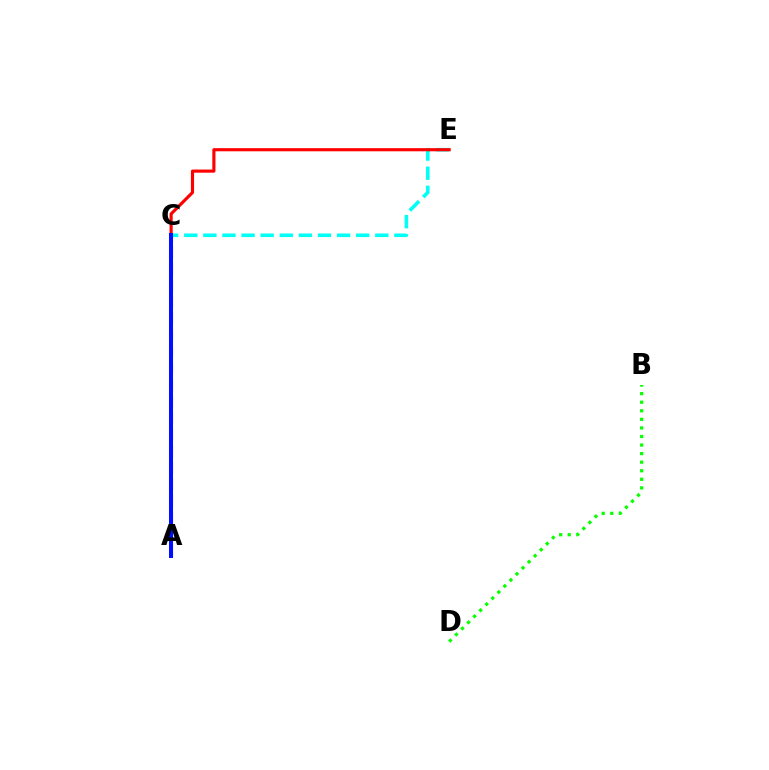{('B', 'D'): [{'color': '#08ff00', 'line_style': 'dotted', 'thickness': 2.33}], ('C', 'E'): [{'color': '#00fff6', 'line_style': 'dashed', 'thickness': 2.6}, {'color': '#ff0000', 'line_style': 'solid', 'thickness': 2.26}], ('A', 'C'): [{'color': '#fcf500', 'line_style': 'dashed', 'thickness': 1.79}, {'color': '#ee00ff', 'line_style': 'dashed', 'thickness': 2.25}, {'color': '#0010ff', 'line_style': 'solid', 'thickness': 2.89}]}